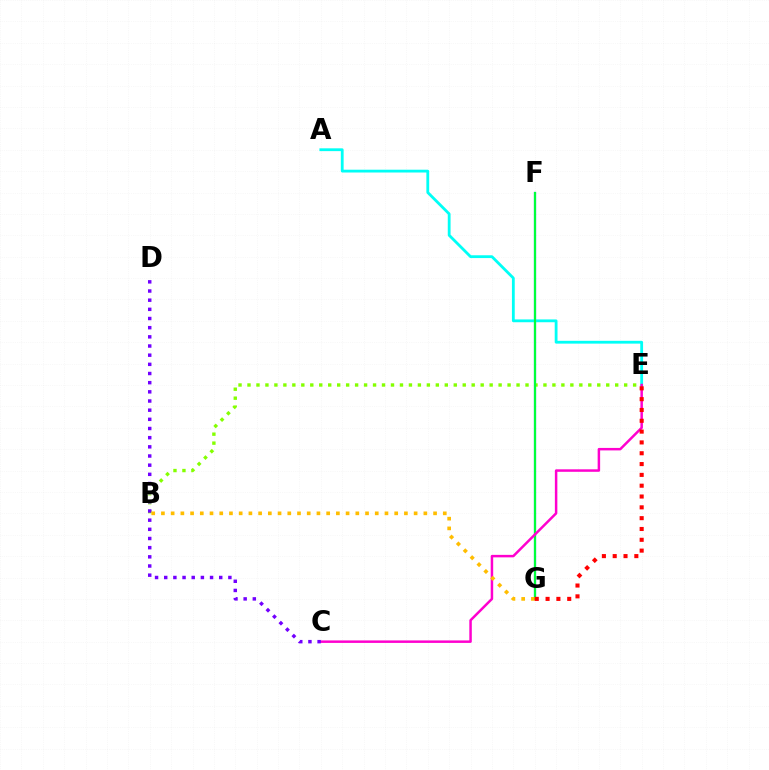{('F', 'G'): [{'color': '#004bff', 'line_style': 'solid', 'thickness': 1.55}, {'color': '#00ff39', 'line_style': 'solid', 'thickness': 1.55}], ('A', 'E'): [{'color': '#00fff6', 'line_style': 'solid', 'thickness': 2.02}], ('B', 'E'): [{'color': '#84ff00', 'line_style': 'dotted', 'thickness': 2.44}], ('C', 'E'): [{'color': '#ff00cf', 'line_style': 'solid', 'thickness': 1.79}], ('C', 'D'): [{'color': '#7200ff', 'line_style': 'dotted', 'thickness': 2.49}], ('B', 'G'): [{'color': '#ffbd00', 'line_style': 'dotted', 'thickness': 2.64}], ('E', 'G'): [{'color': '#ff0000', 'line_style': 'dotted', 'thickness': 2.94}]}